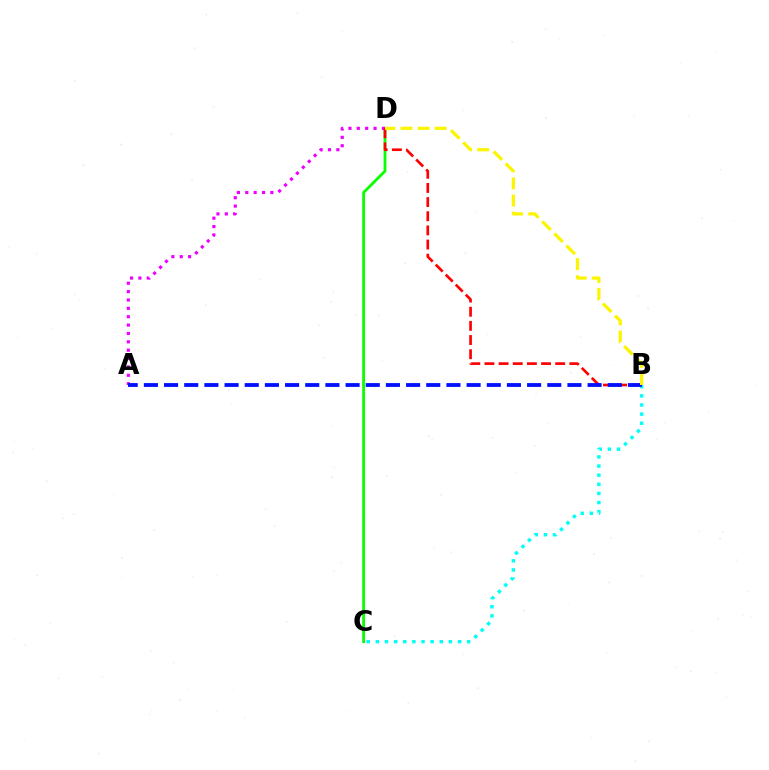{('C', 'D'): [{'color': '#08ff00', 'line_style': 'solid', 'thickness': 2.03}], ('A', 'D'): [{'color': '#ee00ff', 'line_style': 'dotted', 'thickness': 2.27}], ('B', 'D'): [{'color': '#ff0000', 'line_style': 'dashed', 'thickness': 1.92}, {'color': '#fcf500', 'line_style': 'dashed', 'thickness': 2.32}], ('B', 'C'): [{'color': '#00fff6', 'line_style': 'dotted', 'thickness': 2.48}], ('A', 'B'): [{'color': '#0010ff', 'line_style': 'dashed', 'thickness': 2.74}]}